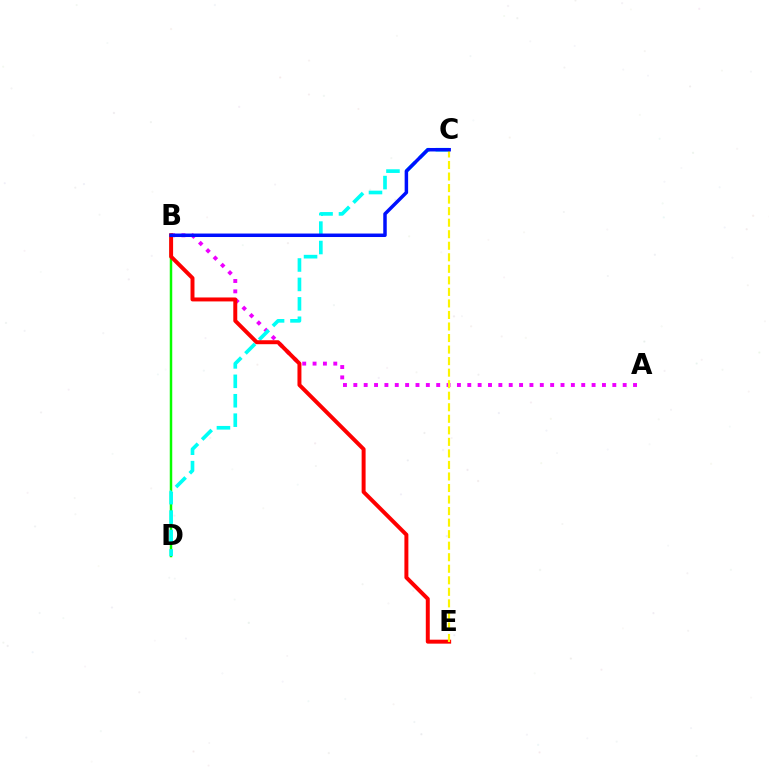{('A', 'B'): [{'color': '#ee00ff', 'line_style': 'dotted', 'thickness': 2.81}], ('B', 'D'): [{'color': '#08ff00', 'line_style': 'solid', 'thickness': 1.79}], ('C', 'D'): [{'color': '#00fff6', 'line_style': 'dashed', 'thickness': 2.64}], ('B', 'E'): [{'color': '#ff0000', 'line_style': 'solid', 'thickness': 2.85}], ('C', 'E'): [{'color': '#fcf500', 'line_style': 'dashed', 'thickness': 1.57}], ('B', 'C'): [{'color': '#0010ff', 'line_style': 'solid', 'thickness': 2.51}]}